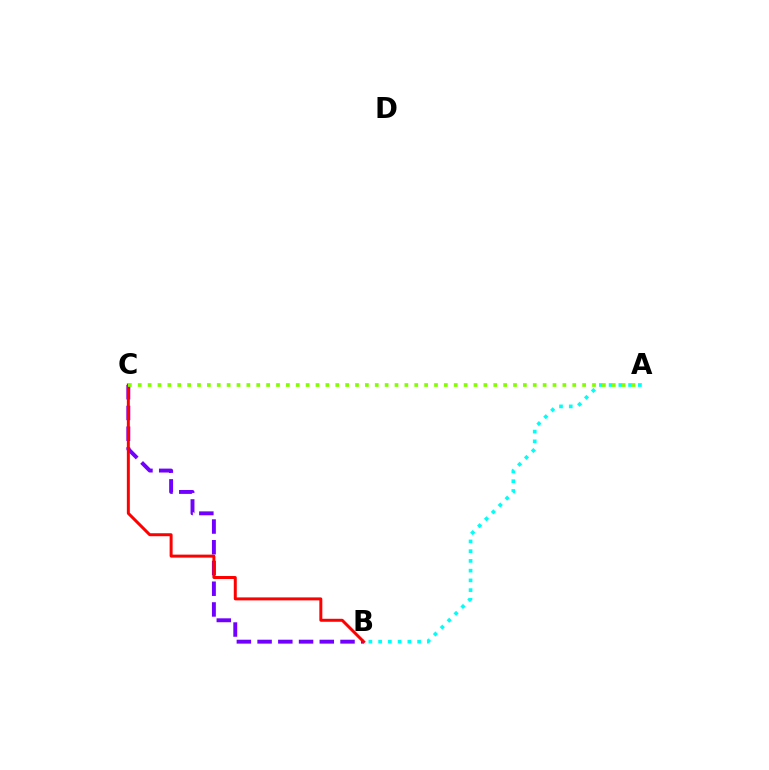{('B', 'C'): [{'color': '#7200ff', 'line_style': 'dashed', 'thickness': 2.82}, {'color': '#ff0000', 'line_style': 'solid', 'thickness': 2.15}], ('A', 'B'): [{'color': '#00fff6', 'line_style': 'dotted', 'thickness': 2.65}], ('A', 'C'): [{'color': '#84ff00', 'line_style': 'dotted', 'thickness': 2.68}]}